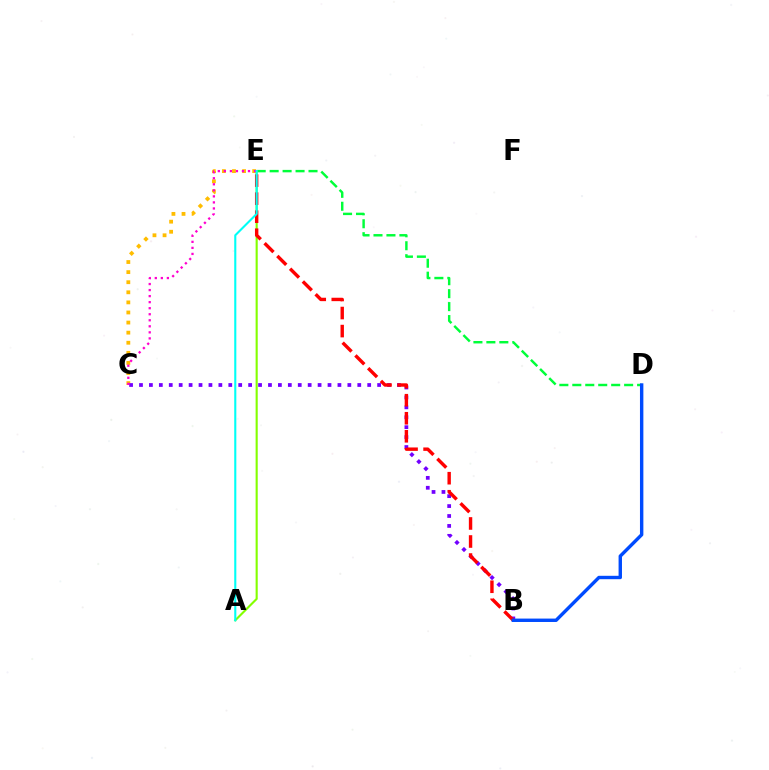{('C', 'E'): [{'color': '#ffbd00', 'line_style': 'dotted', 'thickness': 2.74}, {'color': '#ff00cf', 'line_style': 'dotted', 'thickness': 1.64}], ('B', 'C'): [{'color': '#7200ff', 'line_style': 'dotted', 'thickness': 2.7}], ('A', 'E'): [{'color': '#84ff00', 'line_style': 'solid', 'thickness': 1.53}, {'color': '#00fff6', 'line_style': 'solid', 'thickness': 1.51}], ('D', 'E'): [{'color': '#00ff39', 'line_style': 'dashed', 'thickness': 1.76}], ('B', 'E'): [{'color': '#ff0000', 'line_style': 'dashed', 'thickness': 2.45}], ('B', 'D'): [{'color': '#004bff', 'line_style': 'solid', 'thickness': 2.45}]}